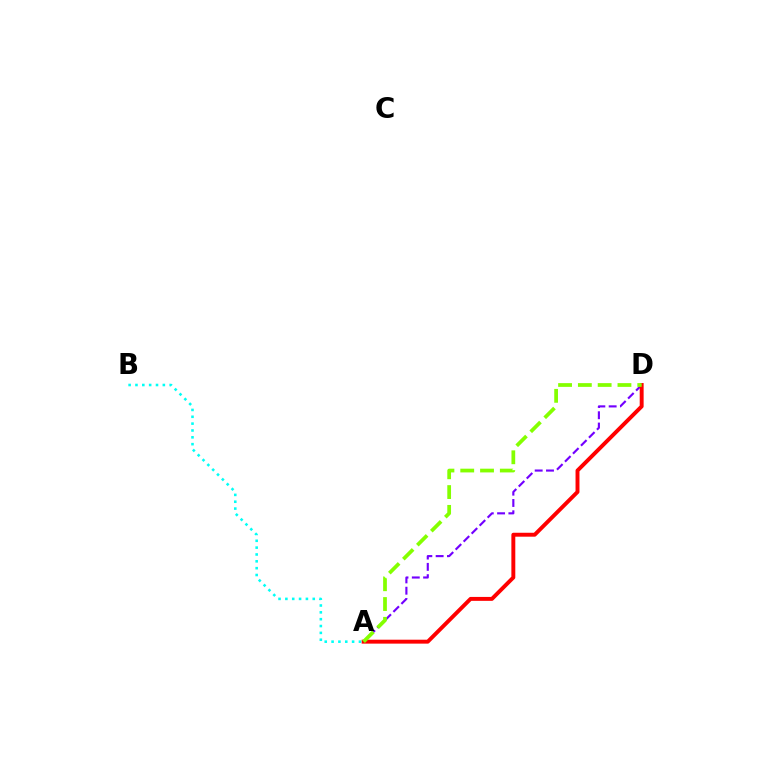{('A', 'D'): [{'color': '#7200ff', 'line_style': 'dashed', 'thickness': 1.54}, {'color': '#ff0000', 'line_style': 'solid', 'thickness': 2.83}, {'color': '#84ff00', 'line_style': 'dashed', 'thickness': 2.69}], ('A', 'B'): [{'color': '#00fff6', 'line_style': 'dotted', 'thickness': 1.86}]}